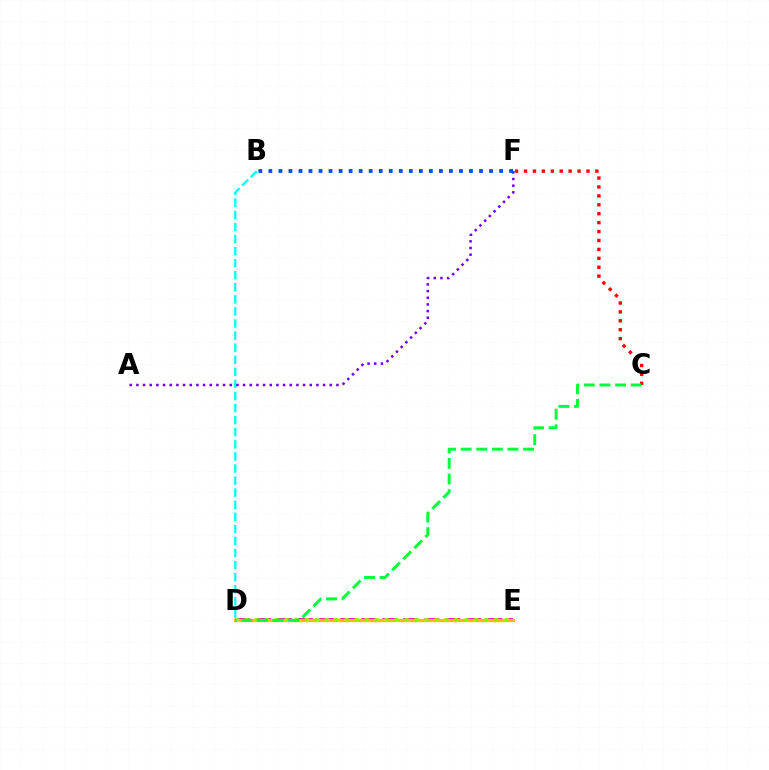{('D', 'E'): [{'color': '#ff00cf', 'line_style': 'dashed', 'thickness': 2.86}, {'color': '#ffbd00', 'line_style': 'solid', 'thickness': 2.39}, {'color': '#84ff00', 'line_style': 'dotted', 'thickness': 2.71}], ('B', 'D'): [{'color': '#00fff6', 'line_style': 'dashed', 'thickness': 1.64}], ('A', 'F'): [{'color': '#7200ff', 'line_style': 'dotted', 'thickness': 1.81}], ('B', 'F'): [{'color': '#004bff', 'line_style': 'dotted', 'thickness': 2.73}], ('C', 'F'): [{'color': '#ff0000', 'line_style': 'dotted', 'thickness': 2.42}], ('C', 'D'): [{'color': '#00ff39', 'line_style': 'dashed', 'thickness': 2.12}]}